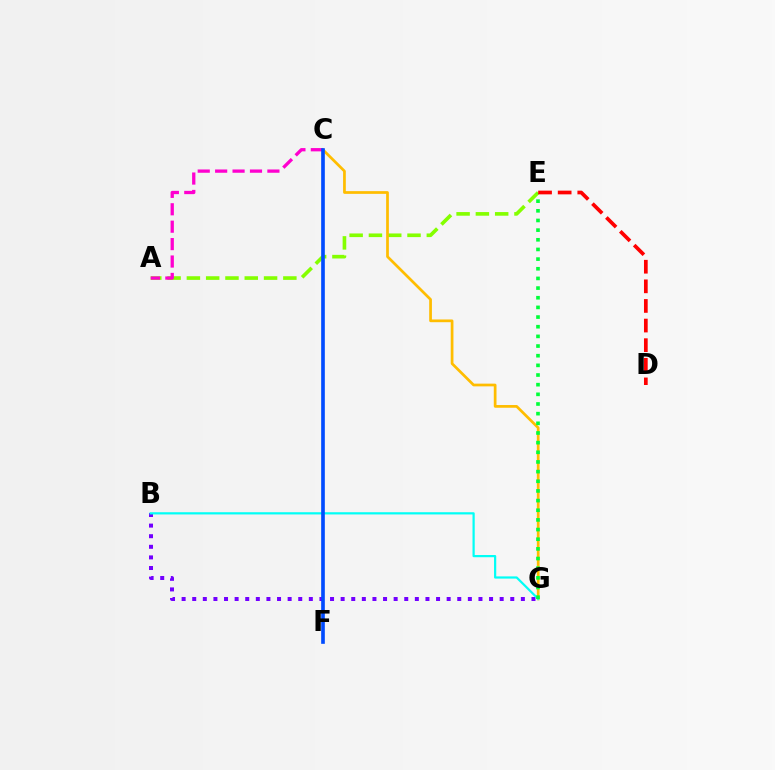{('A', 'E'): [{'color': '#84ff00', 'line_style': 'dashed', 'thickness': 2.62}], ('B', 'G'): [{'color': '#7200ff', 'line_style': 'dotted', 'thickness': 2.88}, {'color': '#00fff6', 'line_style': 'solid', 'thickness': 1.59}], ('C', 'G'): [{'color': '#ffbd00', 'line_style': 'solid', 'thickness': 1.96}], ('A', 'C'): [{'color': '#ff00cf', 'line_style': 'dashed', 'thickness': 2.37}], ('E', 'G'): [{'color': '#00ff39', 'line_style': 'dotted', 'thickness': 2.62}], ('C', 'F'): [{'color': '#004bff', 'line_style': 'solid', 'thickness': 2.63}], ('D', 'E'): [{'color': '#ff0000', 'line_style': 'dashed', 'thickness': 2.66}]}